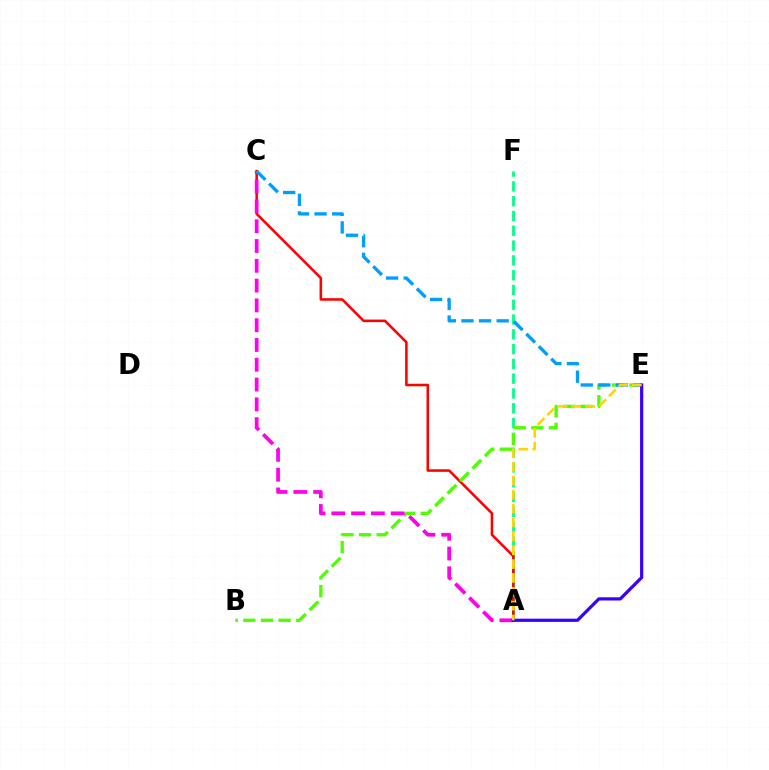{('A', 'F'): [{'color': '#00ff86', 'line_style': 'dashed', 'thickness': 2.01}], ('A', 'C'): [{'color': '#ff0000', 'line_style': 'solid', 'thickness': 1.83}, {'color': '#ff00ed', 'line_style': 'dashed', 'thickness': 2.69}], ('B', 'E'): [{'color': '#4fff00', 'line_style': 'dashed', 'thickness': 2.39}], ('C', 'E'): [{'color': '#009eff', 'line_style': 'dashed', 'thickness': 2.39}], ('A', 'E'): [{'color': '#3700ff', 'line_style': 'solid', 'thickness': 2.31}, {'color': '#ffd500', 'line_style': 'dashed', 'thickness': 1.88}]}